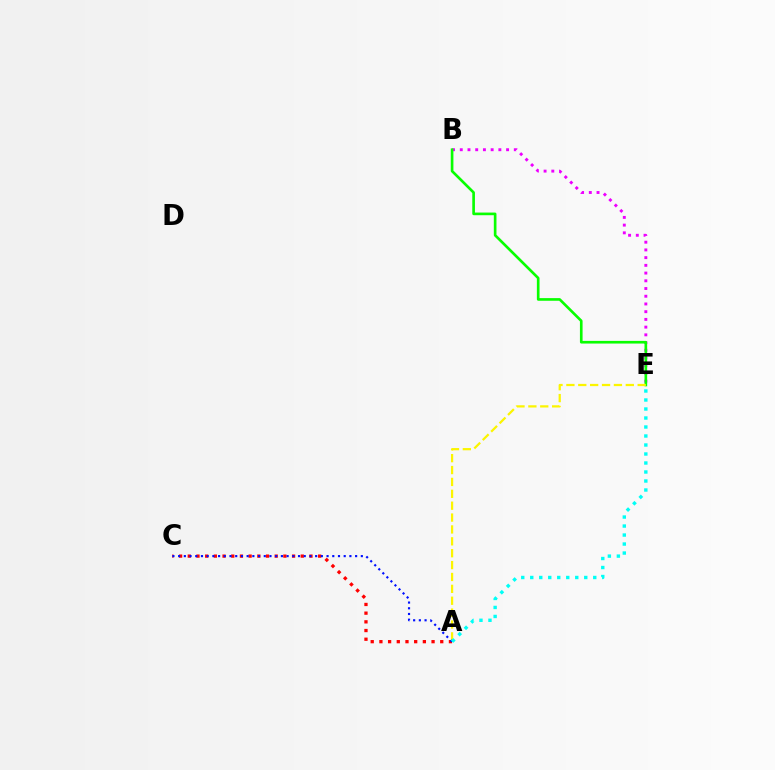{('B', 'E'): [{'color': '#ee00ff', 'line_style': 'dotted', 'thickness': 2.1}, {'color': '#08ff00', 'line_style': 'solid', 'thickness': 1.91}], ('A', 'C'): [{'color': '#ff0000', 'line_style': 'dotted', 'thickness': 2.36}, {'color': '#0010ff', 'line_style': 'dotted', 'thickness': 1.55}], ('A', 'E'): [{'color': '#fcf500', 'line_style': 'dashed', 'thickness': 1.61}, {'color': '#00fff6', 'line_style': 'dotted', 'thickness': 2.45}]}